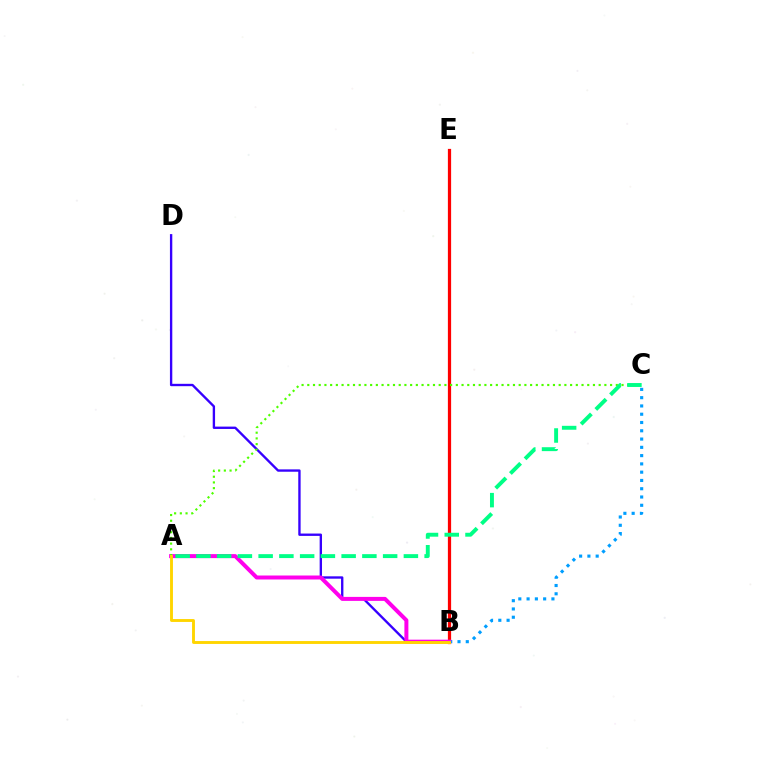{('B', 'D'): [{'color': '#3700ff', 'line_style': 'solid', 'thickness': 1.7}], ('B', 'E'): [{'color': '#ff0000', 'line_style': 'solid', 'thickness': 2.33}], ('B', 'C'): [{'color': '#009eff', 'line_style': 'dotted', 'thickness': 2.25}], ('A', 'B'): [{'color': '#ff00ed', 'line_style': 'solid', 'thickness': 2.87}, {'color': '#ffd500', 'line_style': 'solid', 'thickness': 2.08}], ('A', 'C'): [{'color': '#4fff00', 'line_style': 'dotted', 'thickness': 1.55}, {'color': '#00ff86', 'line_style': 'dashed', 'thickness': 2.82}]}